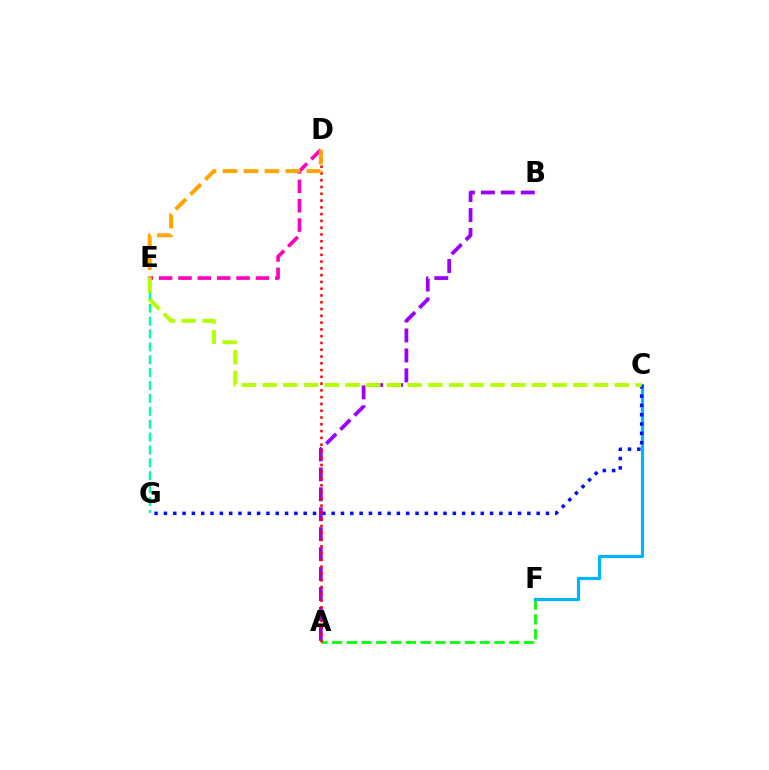{('A', 'F'): [{'color': '#08ff00', 'line_style': 'dashed', 'thickness': 2.01}], ('C', 'F'): [{'color': '#00b5ff', 'line_style': 'solid', 'thickness': 2.29}], ('C', 'G'): [{'color': '#0010ff', 'line_style': 'dotted', 'thickness': 2.53}], ('E', 'G'): [{'color': '#00ff9d', 'line_style': 'dashed', 'thickness': 1.75}], ('D', 'E'): [{'color': '#ff00bd', 'line_style': 'dashed', 'thickness': 2.63}, {'color': '#ffa500', 'line_style': 'dashed', 'thickness': 2.85}], ('A', 'B'): [{'color': '#9b00ff', 'line_style': 'dashed', 'thickness': 2.71}], ('A', 'D'): [{'color': '#ff0000', 'line_style': 'dotted', 'thickness': 1.84}], ('C', 'E'): [{'color': '#b3ff00', 'line_style': 'dashed', 'thickness': 2.81}]}